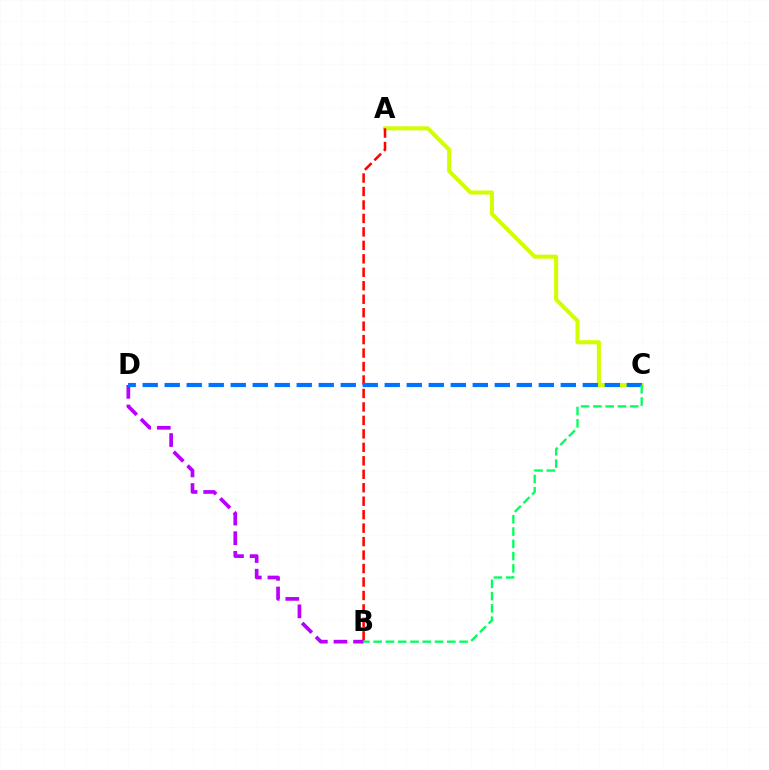{('A', 'C'): [{'color': '#d1ff00', 'line_style': 'solid', 'thickness': 2.93}], ('A', 'B'): [{'color': '#ff0000', 'line_style': 'dashed', 'thickness': 1.83}], ('B', 'D'): [{'color': '#b900ff', 'line_style': 'dashed', 'thickness': 2.66}], ('C', 'D'): [{'color': '#0074ff', 'line_style': 'dashed', 'thickness': 2.99}], ('B', 'C'): [{'color': '#00ff5c', 'line_style': 'dashed', 'thickness': 1.67}]}